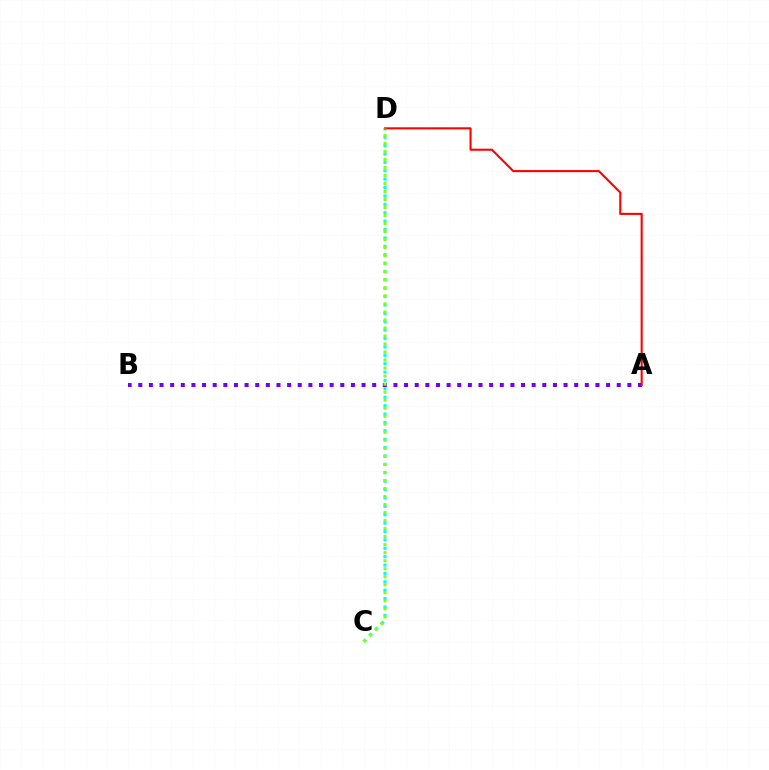{('C', 'D'): [{'color': '#00fff6', 'line_style': 'dotted', 'thickness': 2.28}, {'color': '#84ff00', 'line_style': 'dotted', 'thickness': 2.18}], ('A', 'B'): [{'color': '#7200ff', 'line_style': 'dotted', 'thickness': 2.89}], ('A', 'D'): [{'color': '#ff0000', 'line_style': 'solid', 'thickness': 1.5}]}